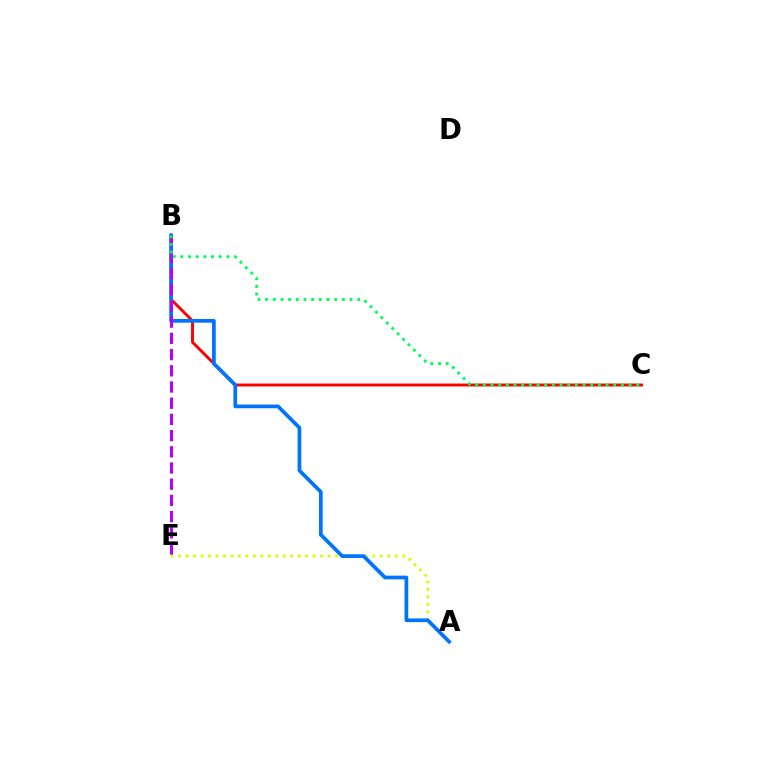{('B', 'C'): [{'color': '#ff0000', 'line_style': 'solid', 'thickness': 2.1}, {'color': '#00ff5c', 'line_style': 'dotted', 'thickness': 2.08}], ('A', 'E'): [{'color': '#d1ff00', 'line_style': 'dotted', 'thickness': 2.03}], ('A', 'B'): [{'color': '#0074ff', 'line_style': 'solid', 'thickness': 2.68}], ('B', 'E'): [{'color': '#b900ff', 'line_style': 'dashed', 'thickness': 2.2}]}